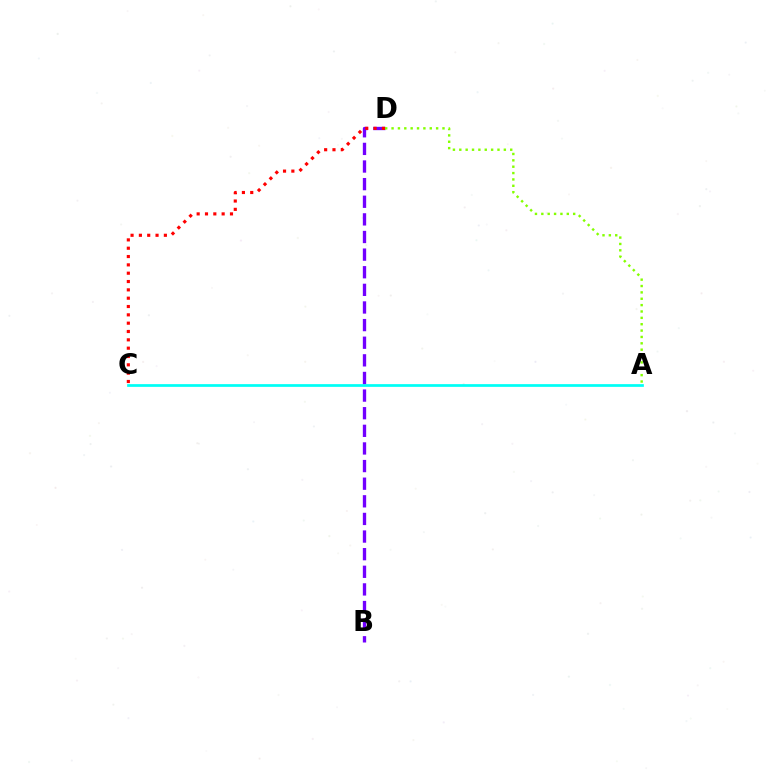{('A', 'C'): [{'color': '#00fff6', 'line_style': 'solid', 'thickness': 1.96}], ('B', 'D'): [{'color': '#7200ff', 'line_style': 'dashed', 'thickness': 2.39}], ('A', 'D'): [{'color': '#84ff00', 'line_style': 'dotted', 'thickness': 1.73}], ('C', 'D'): [{'color': '#ff0000', 'line_style': 'dotted', 'thickness': 2.26}]}